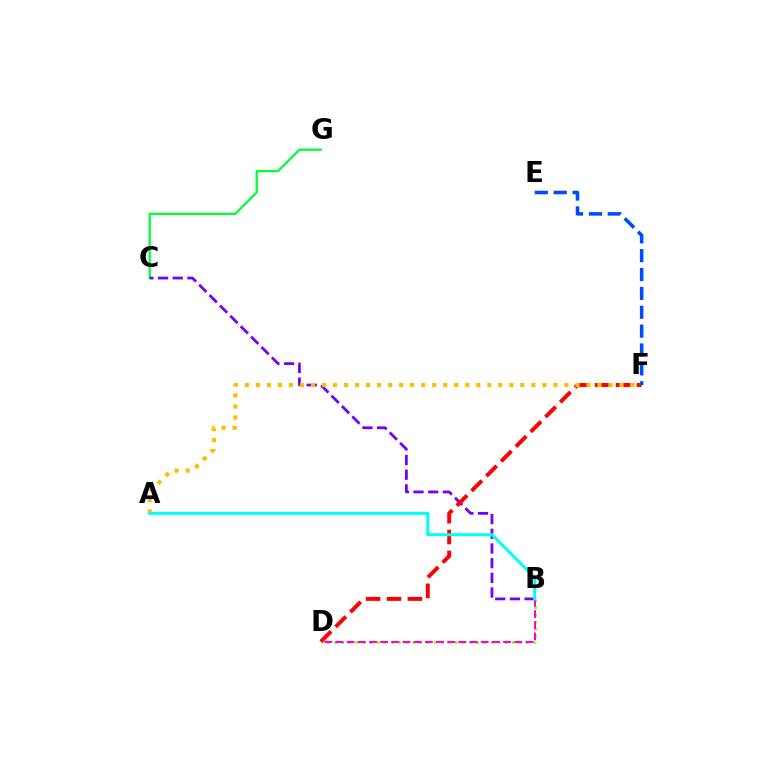{('B', 'D'): [{'color': '#84ff00', 'line_style': 'dotted', 'thickness': 1.93}, {'color': '#ff00cf', 'line_style': 'dashed', 'thickness': 1.52}], ('C', 'G'): [{'color': '#00ff39', 'line_style': 'solid', 'thickness': 1.62}], ('B', 'C'): [{'color': '#7200ff', 'line_style': 'dashed', 'thickness': 1.99}], ('D', 'F'): [{'color': '#ff0000', 'line_style': 'dashed', 'thickness': 2.84}], ('A', 'F'): [{'color': '#ffbd00', 'line_style': 'dotted', 'thickness': 2.99}], ('E', 'F'): [{'color': '#004bff', 'line_style': 'dashed', 'thickness': 2.56}], ('A', 'B'): [{'color': '#00fff6', 'line_style': 'solid', 'thickness': 2.19}]}